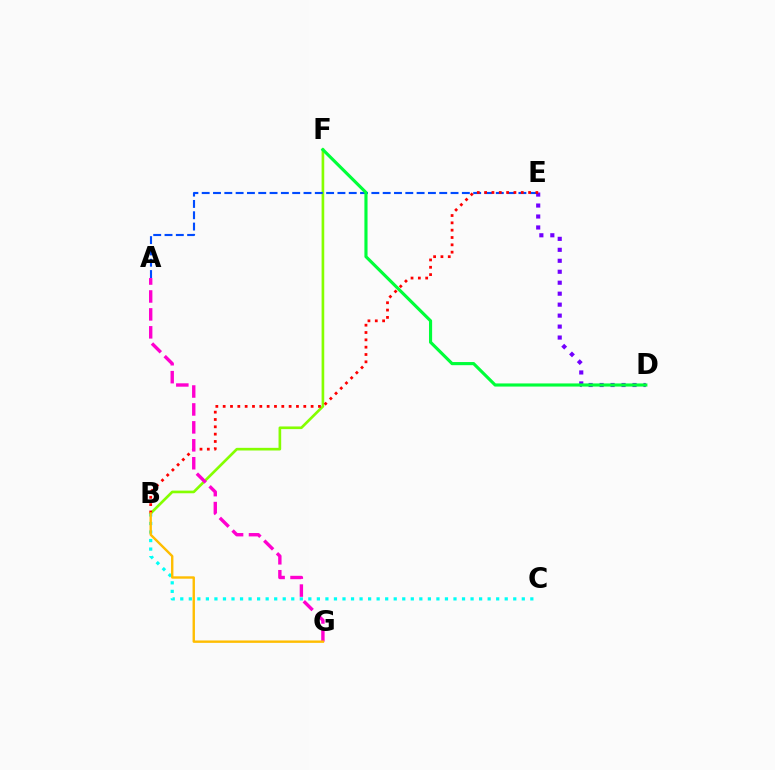{('B', 'F'): [{'color': '#84ff00', 'line_style': 'solid', 'thickness': 1.91}], ('D', 'E'): [{'color': '#7200ff', 'line_style': 'dotted', 'thickness': 2.98}], ('A', 'E'): [{'color': '#004bff', 'line_style': 'dashed', 'thickness': 1.54}], ('B', 'C'): [{'color': '#00fff6', 'line_style': 'dotted', 'thickness': 2.32}], ('B', 'E'): [{'color': '#ff0000', 'line_style': 'dotted', 'thickness': 1.99}], ('A', 'G'): [{'color': '#ff00cf', 'line_style': 'dashed', 'thickness': 2.44}], ('B', 'G'): [{'color': '#ffbd00', 'line_style': 'solid', 'thickness': 1.72}], ('D', 'F'): [{'color': '#00ff39', 'line_style': 'solid', 'thickness': 2.26}]}